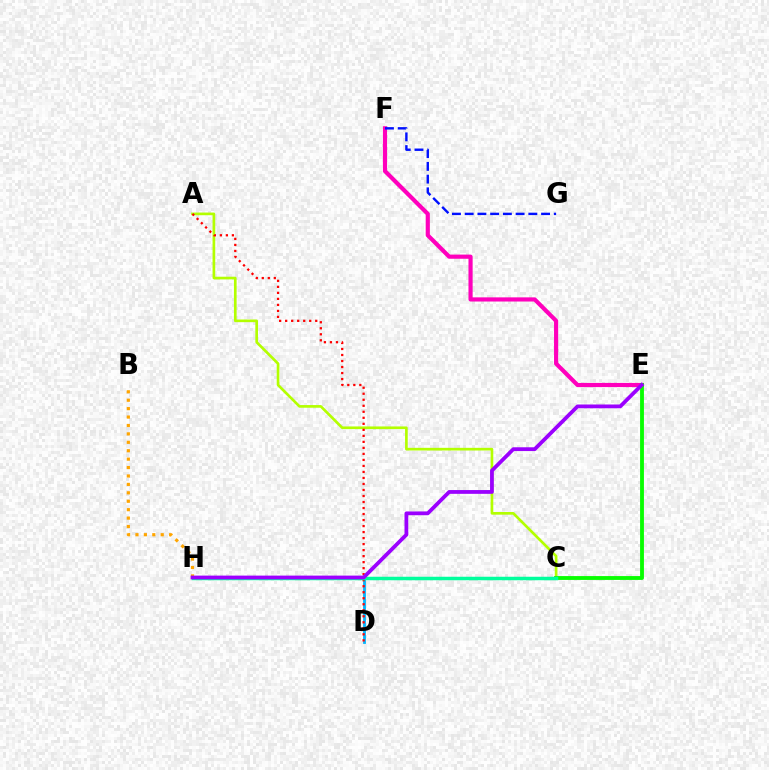{('A', 'C'): [{'color': '#b3ff00', 'line_style': 'solid', 'thickness': 1.92}], ('E', 'F'): [{'color': '#ff00bd', 'line_style': 'solid', 'thickness': 3.0}], ('B', 'H'): [{'color': '#ffa500', 'line_style': 'dotted', 'thickness': 2.29}], ('D', 'H'): [{'color': '#00b5ff', 'line_style': 'solid', 'thickness': 2.02}], ('C', 'E'): [{'color': '#08ff00', 'line_style': 'solid', 'thickness': 2.77}], ('A', 'D'): [{'color': '#ff0000', 'line_style': 'dotted', 'thickness': 1.63}], ('C', 'H'): [{'color': '#00ff9d', 'line_style': 'solid', 'thickness': 2.51}], ('E', 'H'): [{'color': '#9b00ff', 'line_style': 'solid', 'thickness': 2.72}], ('F', 'G'): [{'color': '#0010ff', 'line_style': 'dashed', 'thickness': 1.73}]}